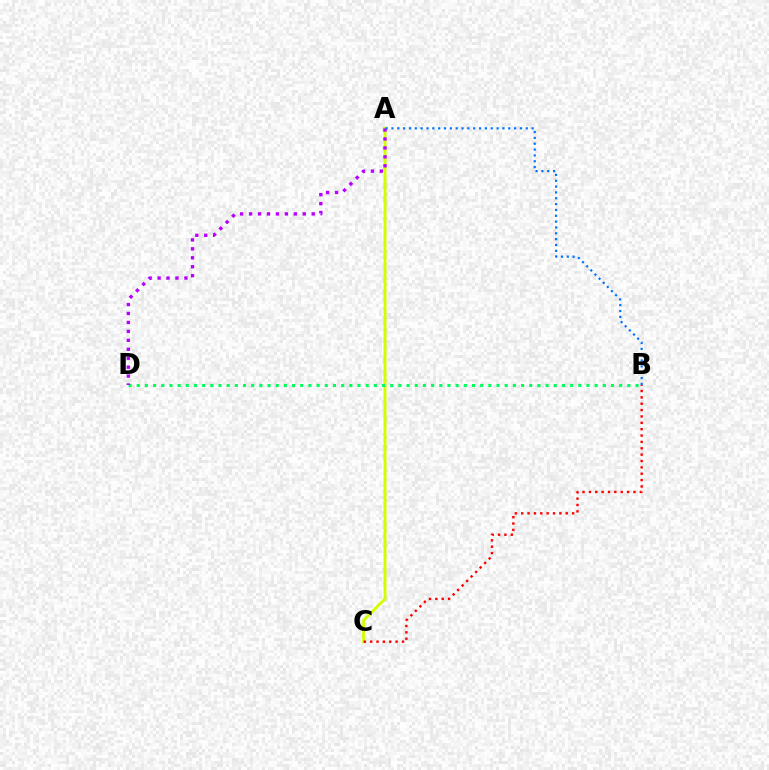{('A', 'C'): [{'color': '#d1ff00', 'line_style': 'solid', 'thickness': 2.13}], ('B', 'D'): [{'color': '#00ff5c', 'line_style': 'dotted', 'thickness': 2.22}], ('A', 'D'): [{'color': '#b900ff', 'line_style': 'dotted', 'thickness': 2.43}], ('A', 'B'): [{'color': '#0074ff', 'line_style': 'dotted', 'thickness': 1.59}], ('B', 'C'): [{'color': '#ff0000', 'line_style': 'dotted', 'thickness': 1.73}]}